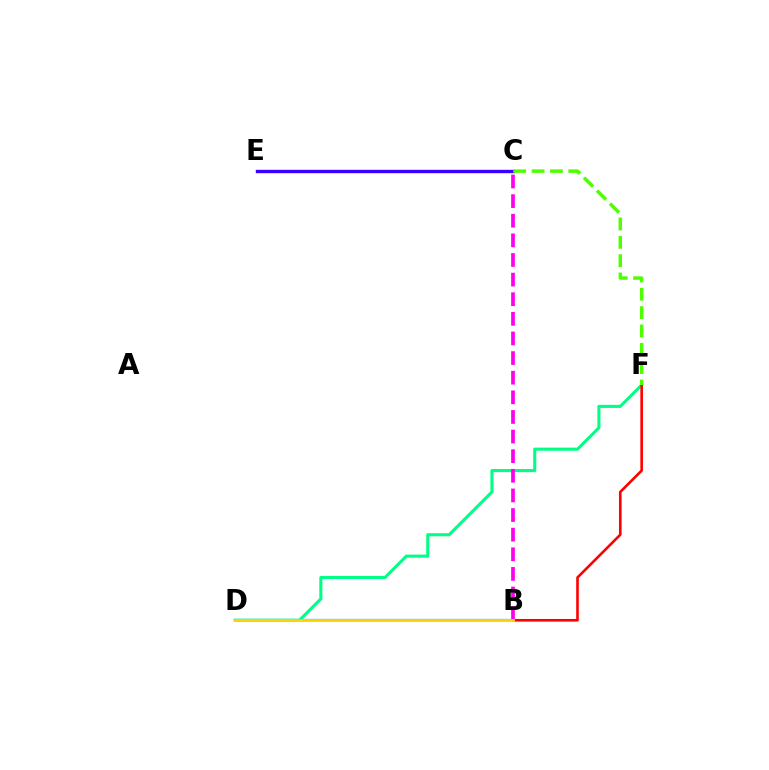{('D', 'F'): [{'color': '#00ff86', 'line_style': 'solid', 'thickness': 2.22}], ('B', 'D'): [{'color': '#009eff', 'line_style': 'solid', 'thickness': 1.61}, {'color': '#ffd500', 'line_style': 'solid', 'thickness': 2.07}], ('B', 'C'): [{'color': '#ff00ed', 'line_style': 'dashed', 'thickness': 2.67}], ('C', 'E'): [{'color': '#3700ff', 'line_style': 'solid', 'thickness': 2.42}], ('B', 'F'): [{'color': '#ff0000', 'line_style': 'solid', 'thickness': 1.89}], ('C', 'F'): [{'color': '#4fff00', 'line_style': 'dashed', 'thickness': 2.49}]}